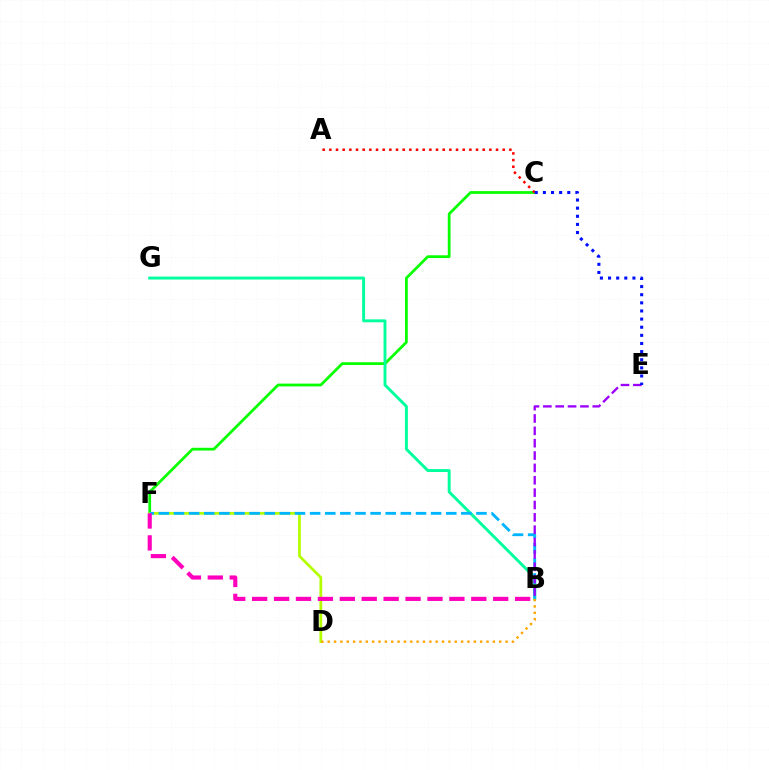{('C', 'F'): [{'color': '#08ff00', 'line_style': 'solid', 'thickness': 2.0}], ('B', 'G'): [{'color': '#00ff9d', 'line_style': 'solid', 'thickness': 2.1}], ('D', 'F'): [{'color': '#b3ff00', 'line_style': 'solid', 'thickness': 1.99}], ('B', 'F'): [{'color': '#00b5ff', 'line_style': 'dashed', 'thickness': 2.05}, {'color': '#ff00bd', 'line_style': 'dashed', 'thickness': 2.98}], ('A', 'C'): [{'color': '#ff0000', 'line_style': 'dotted', 'thickness': 1.81}], ('B', 'E'): [{'color': '#9b00ff', 'line_style': 'dashed', 'thickness': 1.68}], ('B', 'D'): [{'color': '#ffa500', 'line_style': 'dotted', 'thickness': 1.73}], ('C', 'E'): [{'color': '#0010ff', 'line_style': 'dotted', 'thickness': 2.21}]}